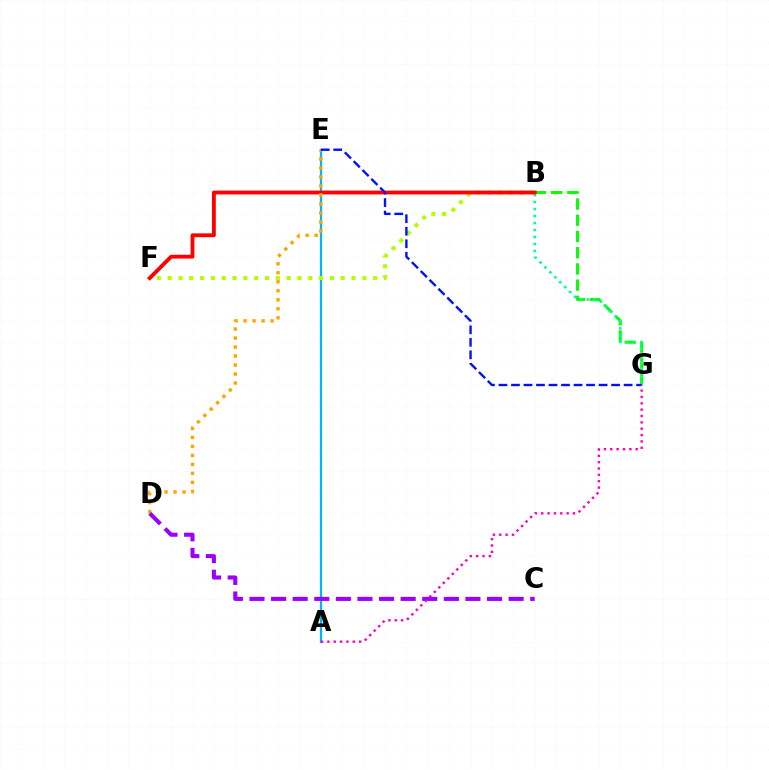{('A', 'E'): [{'color': '#00b5ff', 'line_style': 'solid', 'thickness': 1.62}], ('B', 'G'): [{'color': '#08ff00', 'line_style': 'dashed', 'thickness': 2.2}, {'color': '#00ff9d', 'line_style': 'dotted', 'thickness': 1.89}], ('B', 'F'): [{'color': '#b3ff00', 'line_style': 'dotted', 'thickness': 2.94}, {'color': '#ff0000', 'line_style': 'solid', 'thickness': 2.76}], ('D', 'E'): [{'color': '#ffa500', 'line_style': 'dotted', 'thickness': 2.45}], ('C', 'D'): [{'color': '#9b00ff', 'line_style': 'dashed', 'thickness': 2.93}], ('E', 'G'): [{'color': '#0010ff', 'line_style': 'dashed', 'thickness': 1.7}], ('A', 'G'): [{'color': '#ff00bd', 'line_style': 'dotted', 'thickness': 1.73}]}